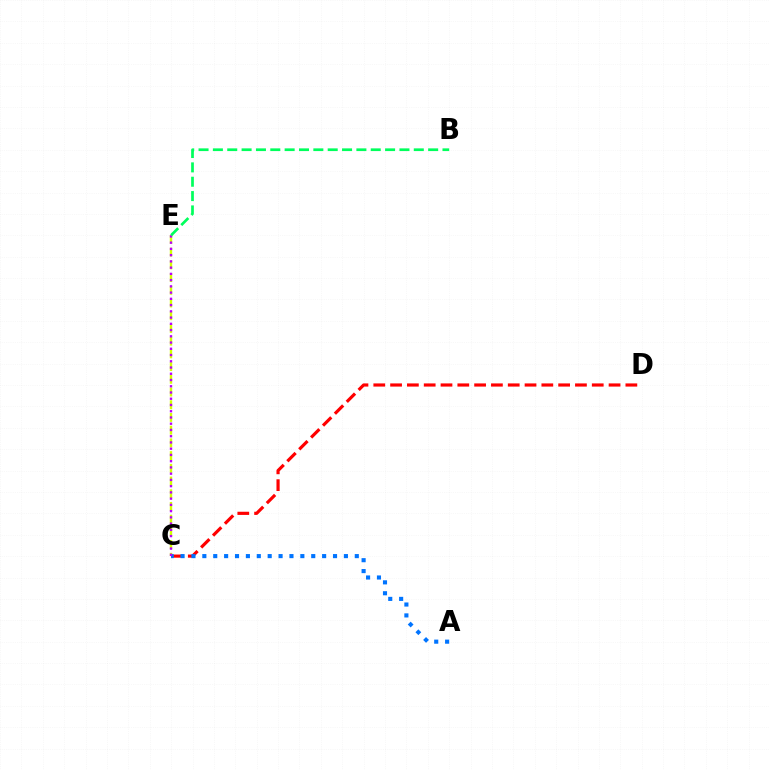{('C', 'D'): [{'color': '#ff0000', 'line_style': 'dashed', 'thickness': 2.28}], ('C', 'E'): [{'color': '#d1ff00', 'line_style': 'dashed', 'thickness': 1.73}, {'color': '#b900ff', 'line_style': 'dotted', 'thickness': 1.7}], ('A', 'C'): [{'color': '#0074ff', 'line_style': 'dotted', 'thickness': 2.96}], ('B', 'E'): [{'color': '#00ff5c', 'line_style': 'dashed', 'thickness': 1.95}]}